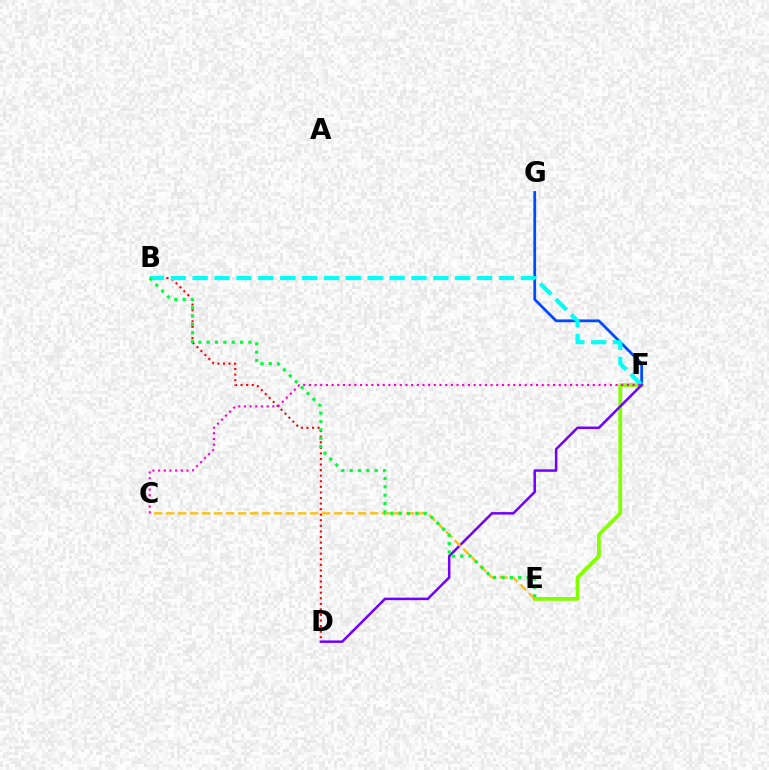{('F', 'G'): [{'color': '#004bff', 'line_style': 'solid', 'thickness': 1.99}], ('B', 'D'): [{'color': '#ff0000', 'line_style': 'dotted', 'thickness': 1.51}], ('E', 'F'): [{'color': '#84ff00', 'line_style': 'solid', 'thickness': 2.73}], ('B', 'F'): [{'color': '#00fff6', 'line_style': 'dashed', 'thickness': 2.97}], ('D', 'F'): [{'color': '#7200ff', 'line_style': 'solid', 'thickness': 1.8}], ('C', 'E'): [{'color': '#ffbd00', 'line_style': 'dashed', 'thickness': 1.63}], ('B', 'E'): [{'color': '#00ff39', 'line_style': 'dotted', 'thickness': 2.27}], ('C', 'F'): [{'color': '#ff00cf', 'line_style': 'dotted', 'thickness': 1.54}]}